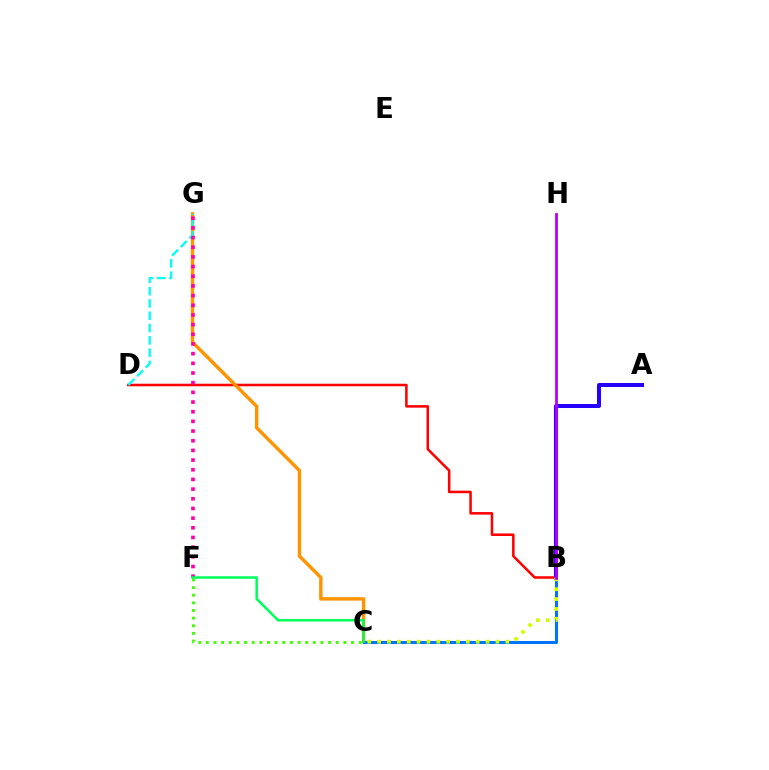{('B', 'D'): [{'color': '#ff0000', 'line_style': 'solid', 'thickness': 1.83}], ('C', 'G'): [{'color': '#ff9400', 'line_style': 'solid', 'thickness': 2.45}], ('A', 'B'): [{'color': '#2500ff', 'line_style': 'solid', 'thickness': 2.89}], ('D', 'G'): [{'color': '#00fff6', 'line_style': 'dashed', 'thickness': 1.67}], ('C', 'F'): [{'color': '#3dff00', 'line_style': 'dotted', 'thickness': 2.08}, {'color': '#00ff5c', 'line_style': 'solid', 'thickness': 1.81}], ('B', 'C'): [{'color': '#0074ff', 'line_style': 'solid', 'thickness': 2.18}, {'color': '#d1ff00', 'line_style': 'dotted', 'thickness': 2.68}], ('F', 'G'): [{'color': '#ff00ac', 'line_style': 'dotted', 'thickness': 2.63}], ('B', 'H'): [{'color': '#b900ff', 'line_style': 'solid', 'thickness': 2.01}]}